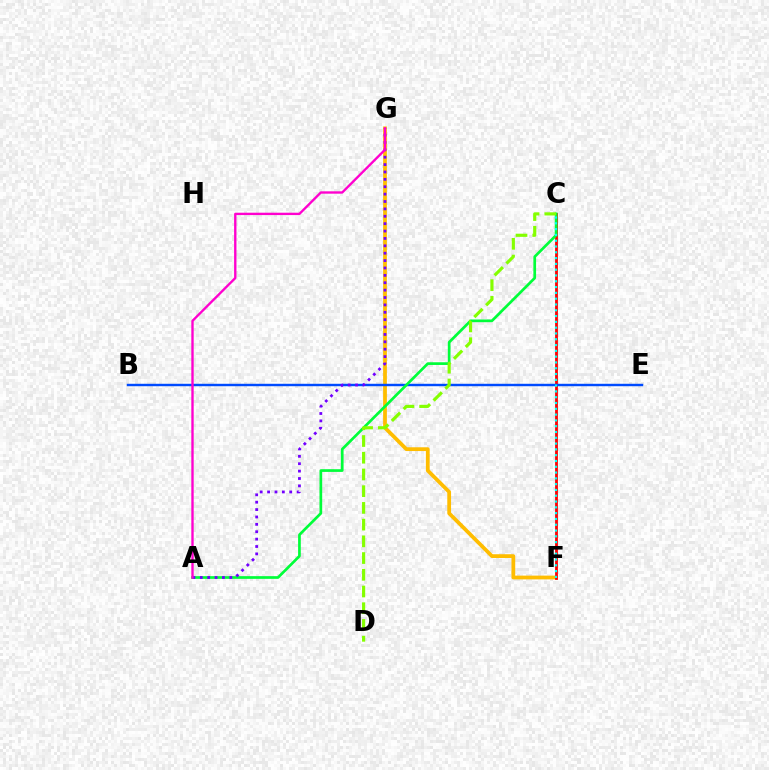{('F', 'G'): [{'color': '#ffbd00', 'line_style': 'solid', 'thickness': 2.71}], ('C', 'F'): [{'color': '#ff0000', 'line_style': 'solid', 'thickness': 2.01}, {'color': '#00fff6', 'line_style': 'dotted', 'thickness': 1.57}], ('B', 'E'): [{'color': '#004bff', 'line_style': 'solid', 'thickness': 1.75}], ('A', 'C'): [{'color': '#00ff39', 'line_style': 'solid', 'thickness': 1.95}], ('A', 'G'): [{'color': '#7200ff', 'line_style': 'dotted', 'thickness': 2.01}, {'color': '#ff00cf', 'line_style': 'solid', 'thickness': 1.7}], ('C', 'D'): [{'color': '#84ff00', 'line_style': 'dashed', 'thickness': 2.27}]}